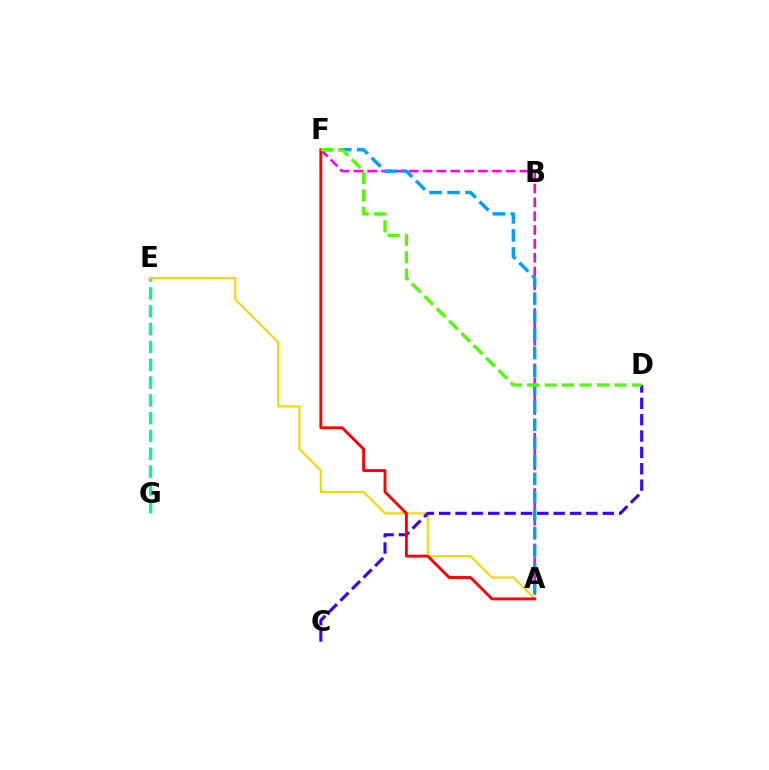{('E', 'G'): [{'color': '#00ff86', 'line_style': 'dashed', 'thickness': 2.42}], ('A', 'E'): [{'color': '#ffd500', 'line_style': 'solid', 'thickness': 1.55}], ('A', 'F'): [{'color': '#ff00ed', 'line_style': 'dashed', 'thickness': 1.88}, {'color': '#009eff', 'line_style': 'dashed', 'thickness': 2.45}, {'color': '#ff0000', 'line_style': 'solid', 'thickness': 2.07}], ('C', 'D'): [{'color': '#3700ff', 'line_style': 'dashed', 'thickness': 2.22}], ('D', 'F'): [{'color': '#4fff00', 'line_style': 'dashed', 'thickness': 2.37}]}